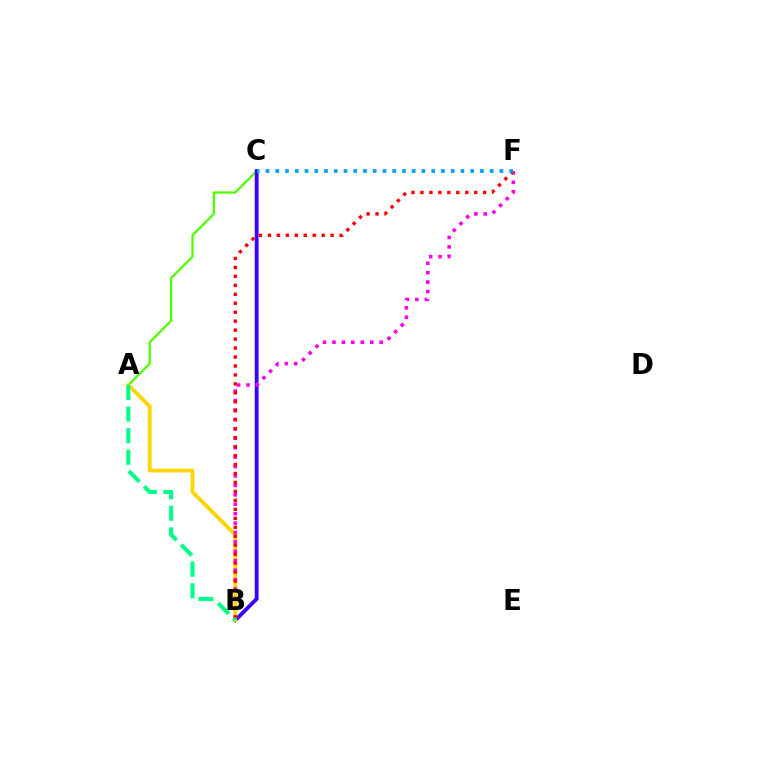{('A', 'C'): [{'color': '#4fff00', 'line_style': 'solid', 'thickness': 1.65}], ('B', 'C'): [{'color': '#3700ff', 'line_style': 'solid', 'thickness': 2.76}], ('A', 'B'): [{'color': '#ffd500', 'line_style': 'solid', 'thickness': 2.74}, {'color': '#00ff86', 'line_style': 'dashed', 'thickness': 2.93}], ('B', 'F'): [{'color': '#ff00ed', 'line_style': 'dotted', 'thickness': 2.56}, {'color': '#ff0000', 'line_style': 'dotted', 'thickness': 2.43}], ('C', 'F'): [{'color': '#009eff', 'line_style': 'dotted', 'thickness': 2.65}]}